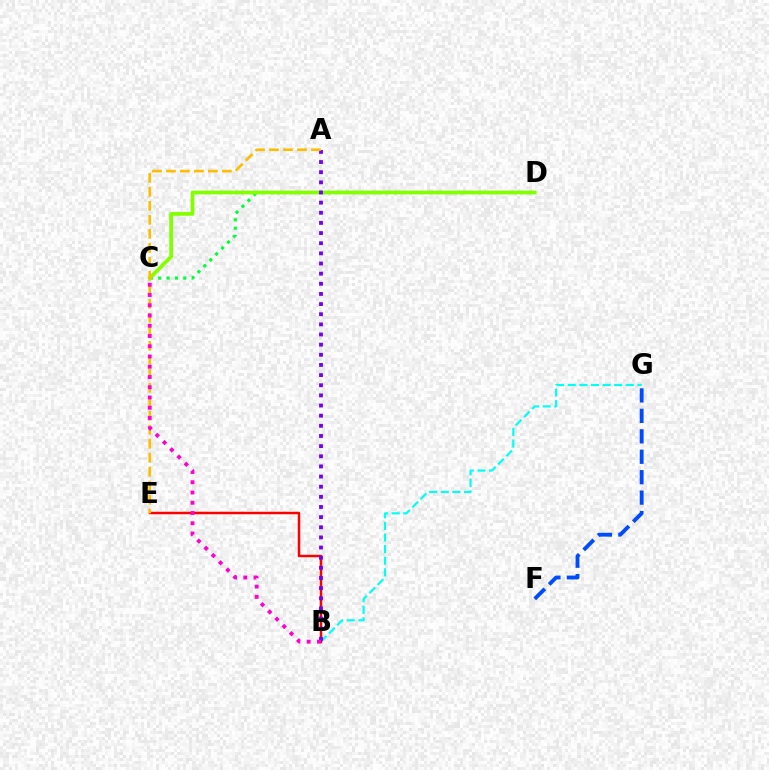{('C', 'D'): [{'color': '#00ff39', 'line_style': 'dotted', 'thickness': 2.27}, {'color': '#84ff00', 'line_style': 'solid', 'thickness': 2.69}], ('B', 'G'): [{'color': '#00fff6', 'line_style': 'dashed', 'thickness': 1.58}], ('B', 'E'): [{'color': '#ff0000', 'line_style': 'solid', 'thickness': 1.78}], ('F', 'G'): [{'color': '#004bff', 'line_style': 'dashed', 'thickness': 2.78}], ('A', 'B'): [{'color': '#7200ff', 'line_style': 'dotted', 'thickness': 2.76}], ('A', 'E'): [{'color': '#ffbd00', 'line_style': 'dashed', 'thickness': 1.9}], ('B', 'C'): [{'color': '#ff00cf', 'line_style': 'dotted', 'thickness': 2.78}]}